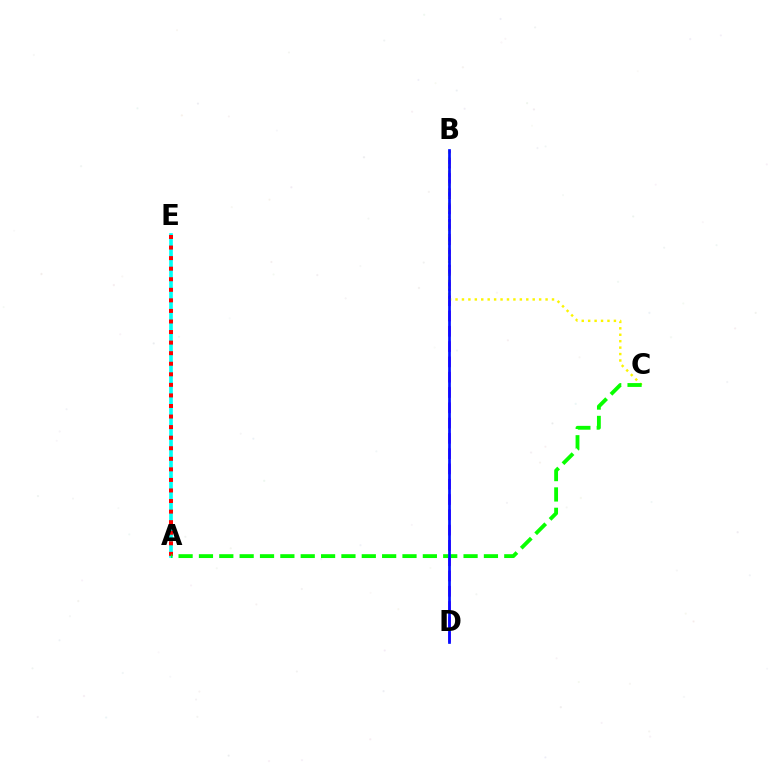{('A', 'E'): [{'color': '#00fff6', 'line_style': 'solid', 'thickness': 2.63}, {'color': '#ff0000', 'line_style': 'dotted', 'thickness': 2.87}], ('B', 'D'): [{'color': '#ee00ff', 'line_style': 'dashed', 'thickness': 2.08}, {'color': '#0010ff', 'line_style': 'solid', 'thickness': 1.95}], ('B', 'C'): [{'color': '#fcf500', 'line_style': 'dotted', 'thickness': 1.75}], ('A', 'C'): [{'color': '#08ff00', 'line_style': 'dashed', 'thickness': 2.77}]}